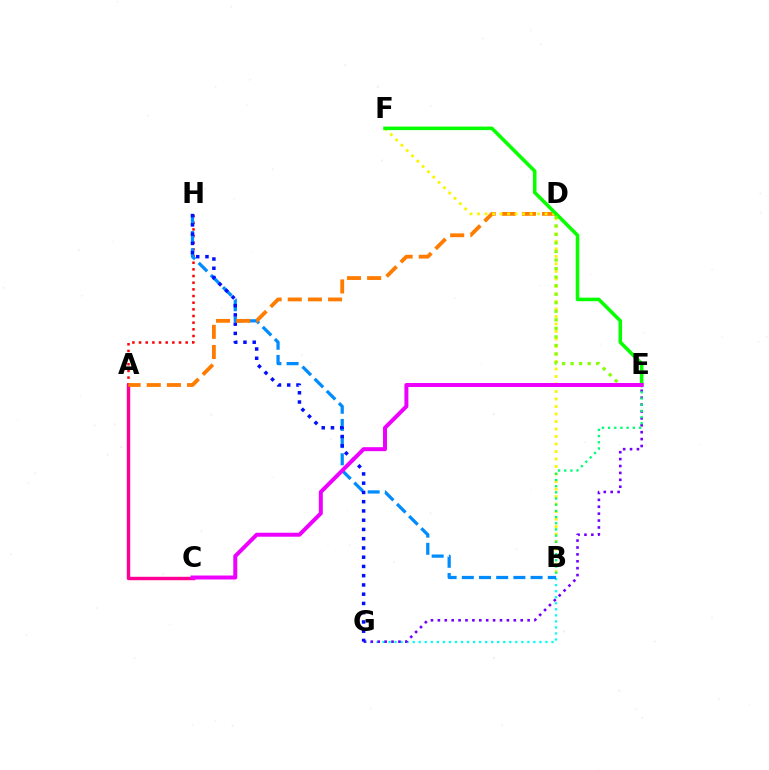{('A', 'H'): [{'color': '#ff0000', 'line_style': 'dotted', 'thickness': 1.81}], ('A', 'C'): [{'color': '#ff0094', 'line_style': 'solid', 'thickness': 2.46}], ('B', 'G'): [{'color': '#00fff6', 'line_style': 'dotted', 'thickness': 1.64}], ('B', 'H'): [{'color': '#008cff', 'line_style': 'dashed', 'thickness': 2.33}], ('E', 'G'): [{'color': '#7200ff', 'line_style': 'dotted', 'thickness': 1.88}], ('G', 'H'): [{'color': '#0010ff', 'line_style': 'dotted', 'thickness': 2.51}], ('A', 'D'): [{'color': '#ff7c00', 'line_style': 'dashed', 'thickness': 2.74}], ('B', 'F'): [{'color': '#fcf500', 'line_style': 'dotted', 'thickness': 2.04}], ('E', 'F'): [{'color': '#08ff00', 'line_style': 'solid', 'thickness': 2.56}], ('D', 'E'): [{'color': '#84ff00', 'line_style': 'dotted', 'thickness': 2.32}], ('B', 'E'): [{'color': '#00ff74', 'line_style': 'dotted', 'thickness': 1.68}], ('C', 'E'): [{'color': '#ee00ff', 'line_style': 'solid', 'thickness': 2.86}]}